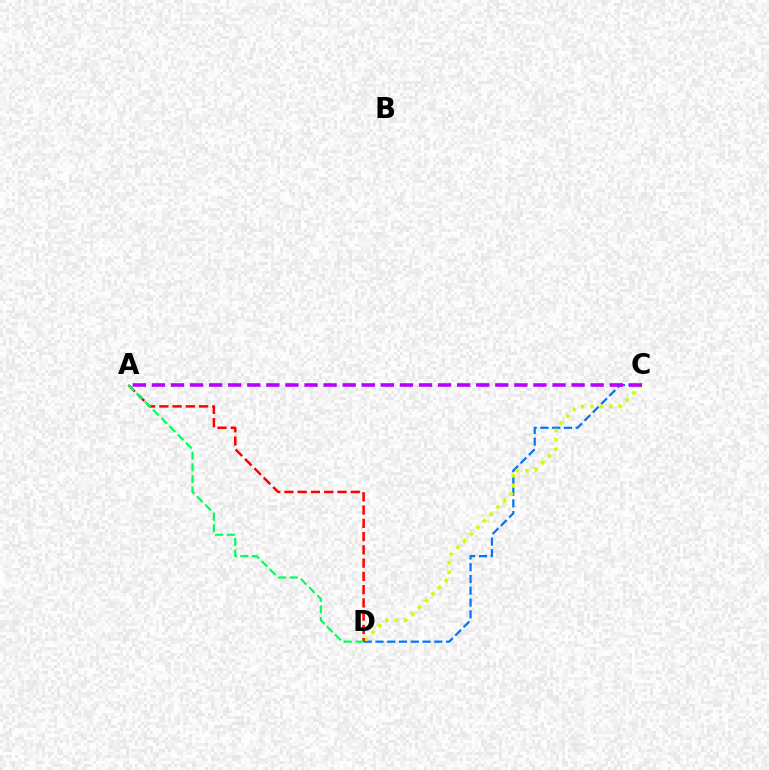{('C', 'D'): [{'color': '#0074ff', 'line_style': 'dashed', 'thickness': 1.6}, {'color': '#d1ff00', 'line_style': 'dotted', 'thickness': 2.57}], ('A', 'D'): [{'color': '#ff0000', 'line_style': 'dashed', 'thickness': 1.8}, {'color': '#00ff5c', 'line_style': 'dashed', 'thickness': 1.58}], ('A', 'C'): [{'color': '#b900ff', 'line_style': 'dashed', 'thickness': 2.59}]}